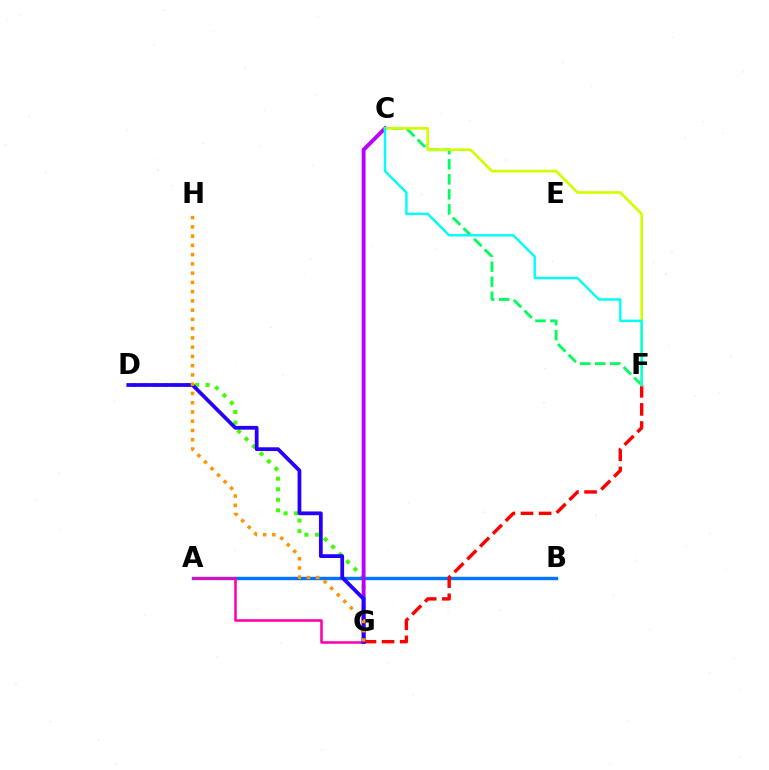{('D', 'G'): [{'color': '#3dff00', 'line_style': 'dotted', 'thickness': 2.87}, {'color': '#2500ff', 'line_style': 'solid', 'thickness': 2.71}], ('C', 'F'): [{'color': '#00ff5c', 'line_style': 'dashed', 'thickness': 2.04}, {'color': '#d1ff00', 'line_style': 'solid', 'thickness': 1.93}, {'color': '#00fff6', 'line_style': 'solid', 'thickness': 1.75}], ('A', 'B'): [{'color': '#0074ff', 'line_style': 'solid', 'thickness': 2.45}], ('F', 'G'): [{'color': '#ff0000', 'line_style': 'dashed', 'thickness': 2.46}], ('A', 'G'): [{'color': '#ff00ac', 'line_style': 'solid', 'thickness': 1.85}], ('C', 'G'): [{'color': '#b900ff', 'line_style': 'solid', 'thickness': 2.78}], ('G', 'H'): [{'color': '#ff9400', 'line_style': 'dotted', 'thickness': 2.51}]}